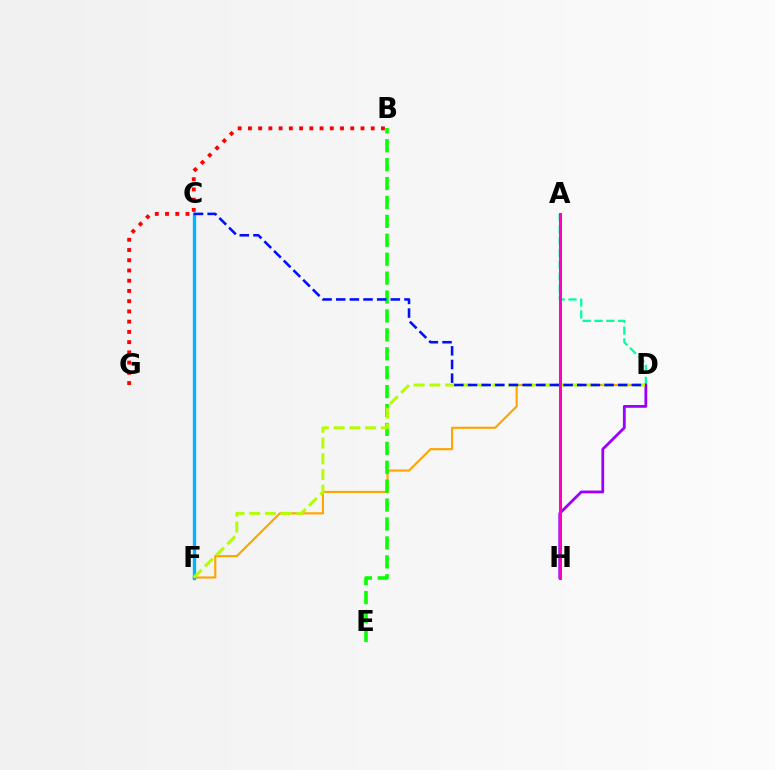{('A', 'D'): [{'color': '#00ff9d', 'line_style': 'dashed', 'thickness': 1.61}], ('D', 'F'): [{'color': '#ffa500', 'line_style': 'solid', 'thickness': 1.55}, {'color': '#b3ff00', 'line_style': 'dashed', 'thickness': 2.14}], ('D', 'H'): [{'color': '#9b00ff', 'line_style': 'solid', 'thickness': 2.0}], ('C', 'F'): [{'color': '#00b5ff', 'line_style': 'solid', 'thickness': 2.41}], ('B', 'E'): [{'color': '#08ff00', 'line_style': 'dashed', 'thickness': 2.57}], ('C', 'D'): [{'color': '#0010ff', 'line_style': 'dashed', 'thickness': 1.85}], ('A', 'H'): [{'color': '#ff00bd', 'line_style': 'solid', 'thickness': 2.14}], ('B', 'G'): [{'color': '#ff0000', 'line_style': 'dotted', 'thickness': 2.78}]}